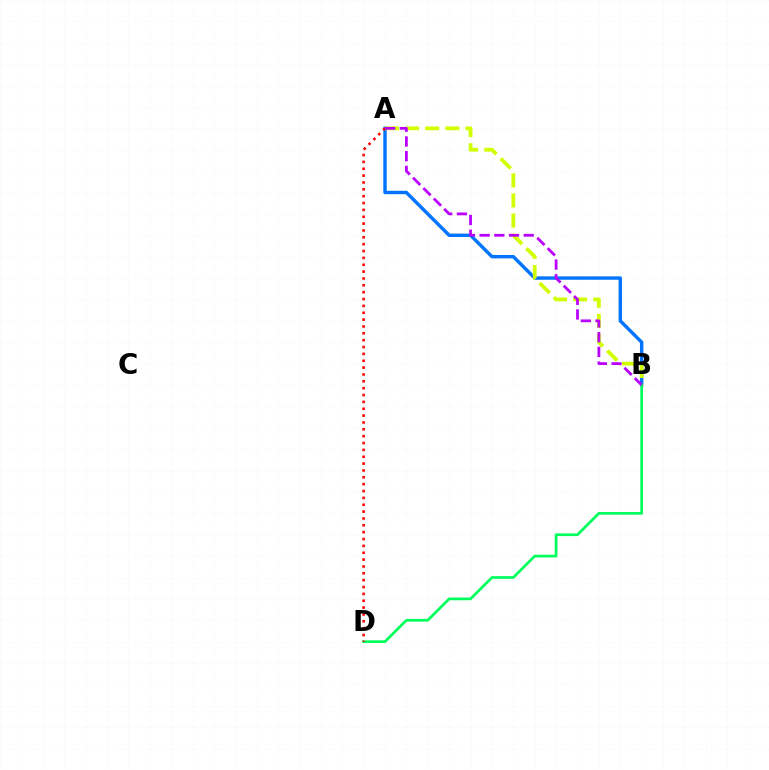{('A', 'B'): [{'color': '#0074ff', 'line_style': 'solid', 'thickness': 2.46}, {'color': '#d1ff00', 'line_style': 'dashed', 'thickness': 2.73}, {'color': '#b900ff', 'line_style': 'dashed', 'thickness': 2.0}], ('B', 'D'): [{'color': '#00ff5c', 'line_style': 'solid', 'thickness': 1.96}], ('A', 'D'): [{'color': '#ff0000', 'line_style': 'dotted', 'thickness': 1.86}]}